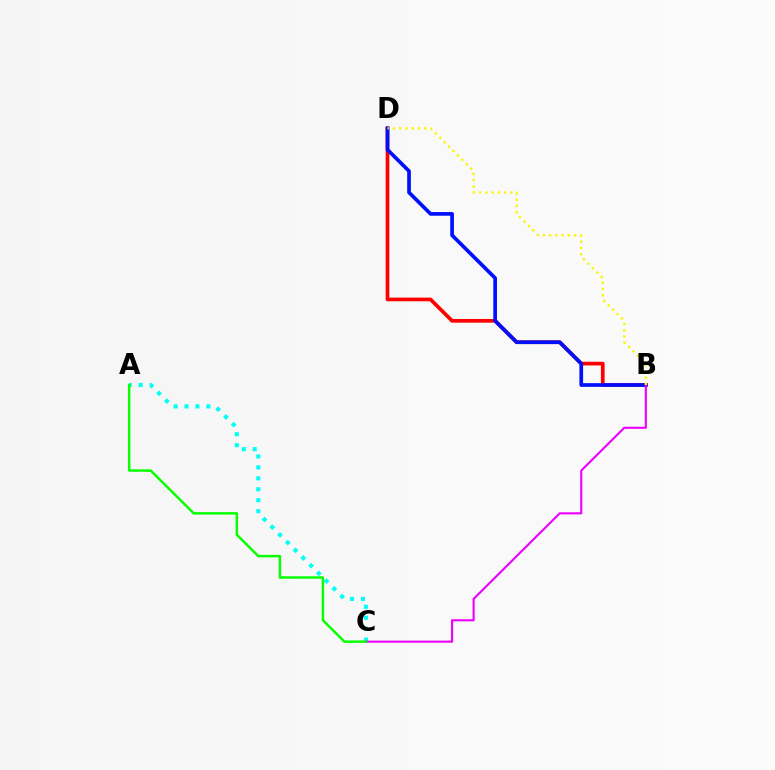{('A', 'C'): [{'color': '#00fff6', 'line_style': 'dotted', 'thickness': 2.97}, {'color': '#08ff00', 'line_style': 'solid', 'thickness': 1.78}], ('B', 'D'): [{'color': '#ff0000', 'line_style': 'solid', 'thickness': 2.65}, {'color': '#0010ff', 'line_style': 'solid', 'thickness': 2.66}, {'color': '#fcf500', 'line_style': 'dotted', 'thickness': 1.7}], ('B', 'C'): [{'color': '#ee00ff', 'line_style': 'solid', 'thickness': 1.53}]}